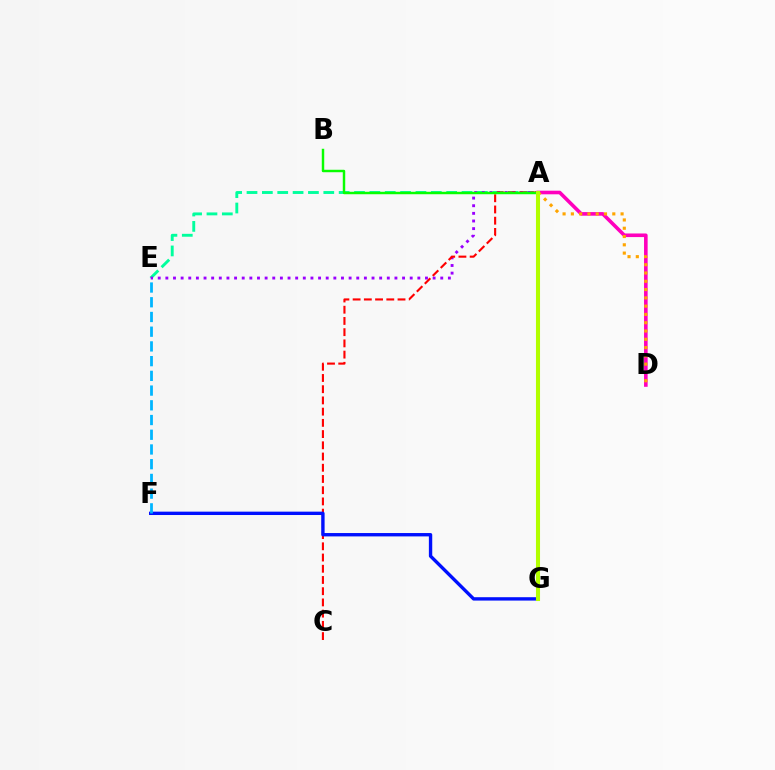{('A', 'D'): [{'color': '#ff00bd', 'line_style': 'solid', 'thickness': 2.59}, {'color': '#ffa500', 'line_style': 'dotted', 'thickness': 2.25}], ('A', 'E'): [{'color': '#00ff9d', 'line_style': 'dashed', 'thickness': 2.09}, {'color': '#9b00ff', 'line_style': 'dotted', 'thickness': 2.07}], ('A', 'C'): [{'color': '#ff0000', 'line_style': 'dashed', 'thickness': 1.52}], ('F', 'G'): [{'color': '#0010ff', 'line_style': 'solid', 'thickness': 2.42}], ('E', 'F'): [{'color': '#00b5ff', 'line_style': 'dashed', 'thickness': 2.0}], ('A', 'B'): [{'color': '#08ff00', 'line_style': 'solid', 'thickness': 1.76}], ('A', 'G'): [{'color': '#b3ff00', 'line_style': 'solid', 'thickness': 2.93}]}